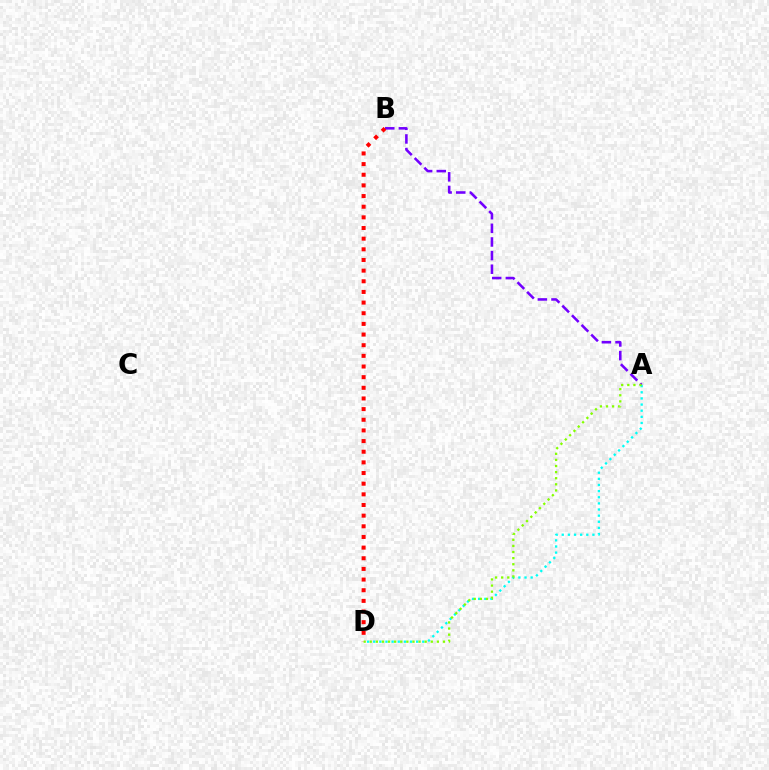{('A', 'B'): [{'color': '#7200ff', 'line_style': 'dashed', 'thickness': 1.85}], ('A', 'D'): [{'color': '#00fff6', 'line_style': 'dotted', 'thickness': 1.67}, {'color': '#84ff00', 'line_style': 'dotted', 'thickness': 1.66}], ('B', 'D'): [{'color': '#ff0000', 'line_style': 'dotted', 'thickness': 2.89}]}